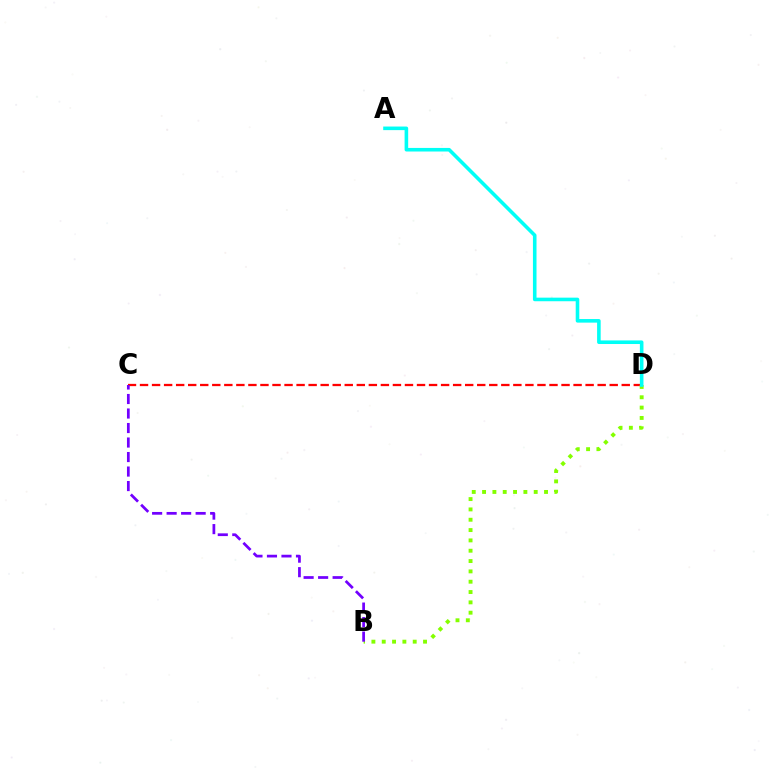{('C', 'D'): [{'color': '#ff0000', 'line_style': 'dashed', 'thickness': 1.64}], ('B', 'D'): [{'color': '#84ff00', 'line_style': 'dotted', 'thickness': 2.81}], ('B', 'C'): [{'color': '#7200ff', 'line_style': 'dashed', 'thickness': 1.97}], ('A', 'D'): [{'color': '#00fff6', 'line_style': 'solid', 'thickness': 2.58}]}